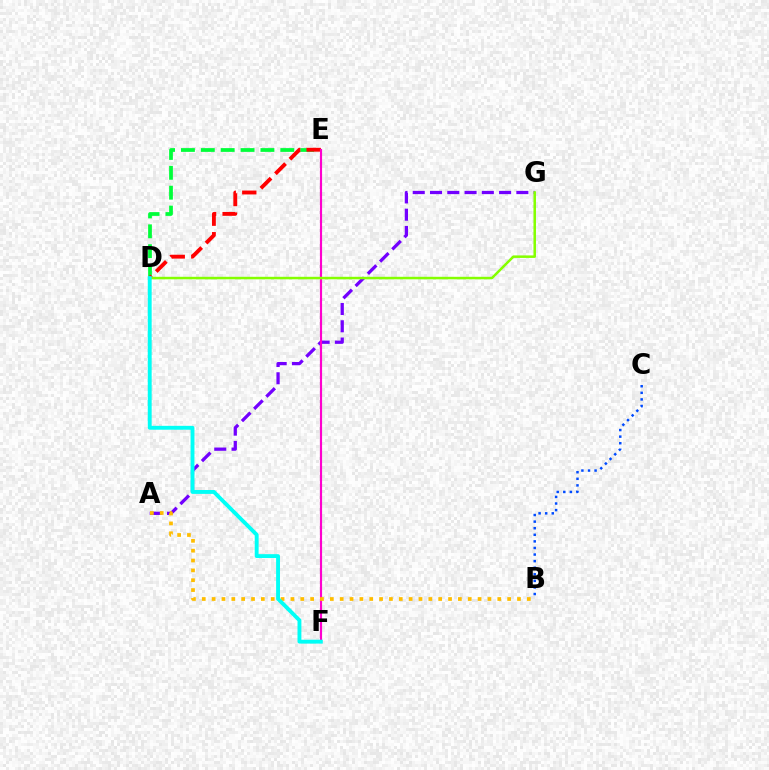{('A', 'G'): [{'color': '#7200ff', 'line_style': 'dashed', 'thickness': 2.35}], ('D', 'E'): [{'color': '#00ff39', 'line_style': 'dashed', 'thickness': 2.7}, {'color': '#ff0000', 'line_style': 'dashed', 'thickness': 2.79}], ('B', 'C'): [{'color': '#004bff', 'line_style': 'dotted', 'thickness': 1.79}], ('E', 'F'): [{'color': '#ff00cf', 'line_style': 'solid', 'thickness': 1.55}], ('A', 'B'): [{'color': '#ffbd00', 'line_style': 'dotted', 'thickness': 2.68}], ('D', 'G'): [{'color': '#84ff00', 'line_style': 'solid', 'thickness': 1.81}], ('D', 'F'): [{'color': '#00fff6', 'line_style': 'solid', 'thickness': 2.79}]}